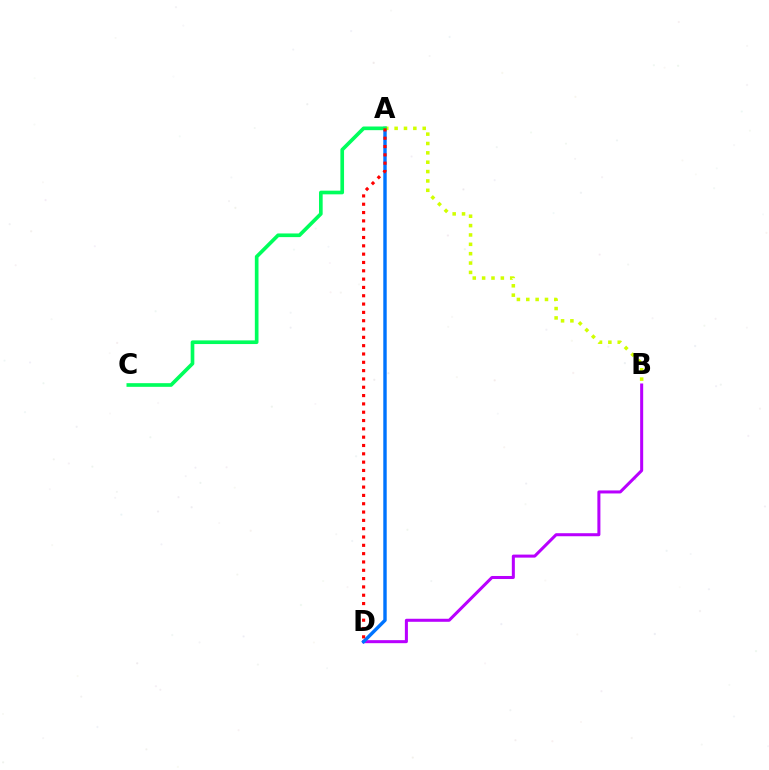{('B', 'D'): [{'color': '#b900ff', 'line_style': 'solid', 'thickness': 2.18}], ('A', 'D'): [{'color': '#0074ff', 'line_style': 'solid', 'thickness': 2.46}, {'color': '#ff0000', 'line_style': 'dotted', 'thickness': 2.26}], ('A', 'B'): [{'color': '#d1ff00', 'line_style': 'dotted', 'thickness': 2.54}], ('A', 'C'): [{'color': '#00ff5c', 'line_style': 'solid', 'thickness': 2.64}]}